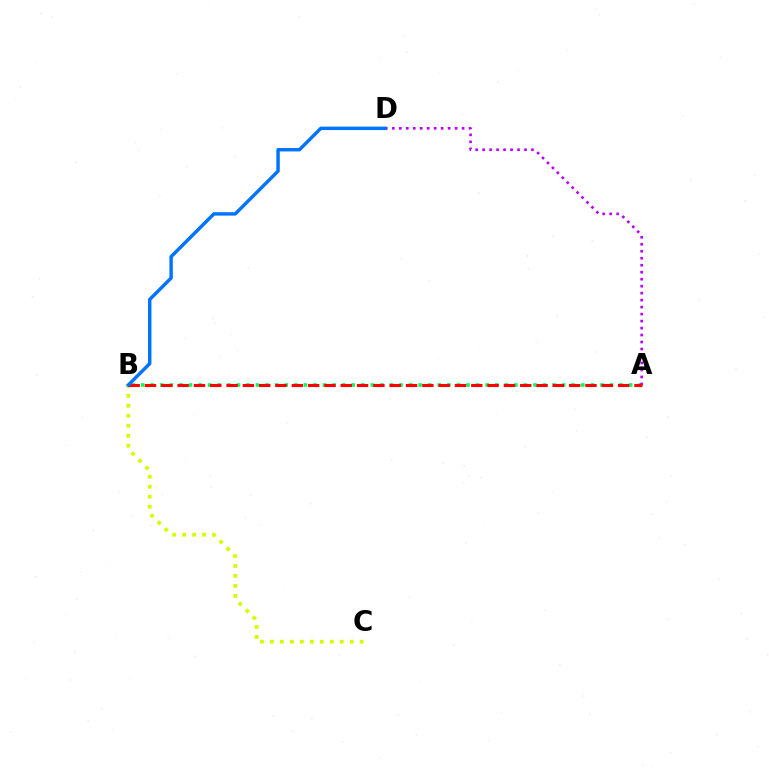{('B', 'C'): [{'color': '#d1ff00', 'line_style': 'dotted', 'thickness': 2.71}], ('A', 'B'): [{'color': '#00ff5c', 'line_style': 'dotted', 'thickness': 2.6}, {'color': '#ff0000', 'line_style': 'dashed', 'thickness': 2.22}], ('A', 'D'): [{'color': '#b900ff', 'line_style': 'dotted', 'thickness': 1.9}], ('B', 'D'): [{'color': '#0074ff', 'line_style': 'solid', 'thickness': 2.47}]}